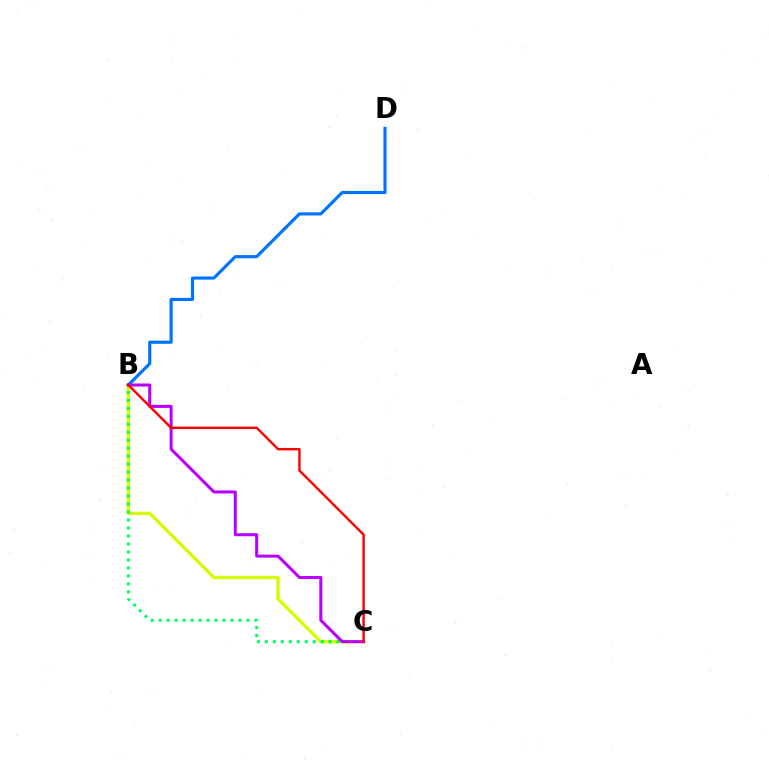{('B', 'C'): [{'color': '#d1ff00', 'line_style': 'solid', 'thickness': 2.4}, {'color': '#00ff5c', 'line_style': 'dotted', 'thickness': 2.17}, {'color': '#b900ff', 'line_style': 'solid', 'thickness': 2.18}, {'color': '#ff0000', 'line_style': 'solid', 'thickness': 1.74}], ('B', 'D'): [{'color': '#0074ff', 'line_style': 'solid', 'thickness': 2.26}]}